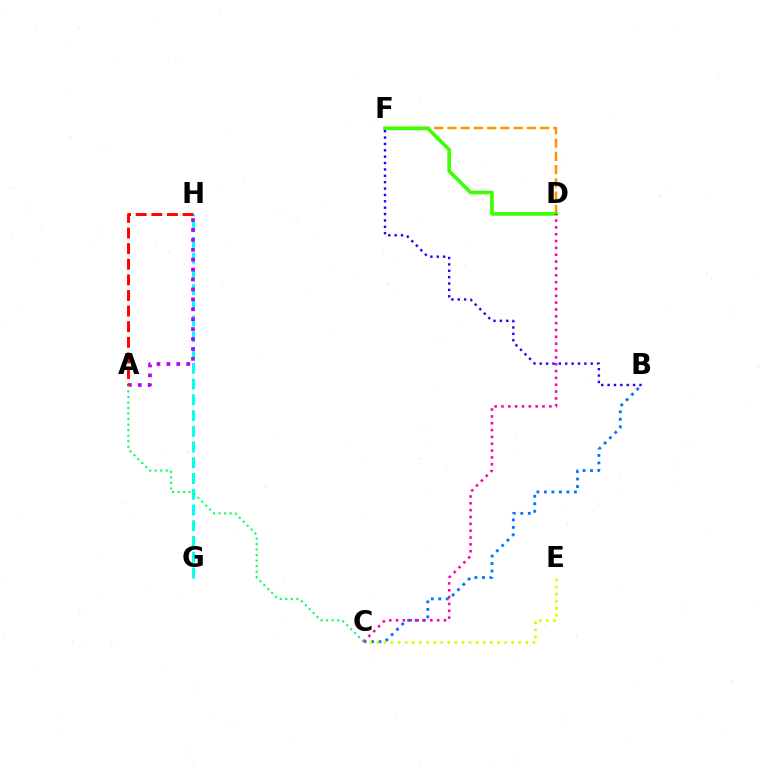{('D', 'F'): [{'color': '#ff9400', 'line_style': 'dashed', 'thickness': 1.8}, {'color': '#3dff00', 'line_style': 'solid', 'thickness': 2.64}], ('B', 'C'): [{'color': '#0074ff', 'line_style': 'dotted', 'thickness': 2.04}], ('C', 'E'): [{'color': '#d1ff00', 'line_style': 'dotted', 'thickness': 1.93}], ('G', 'H'): [{'color': '#00fff6', 'line_style': 'dashed', 'thickness': 2.14}], ('C', 'D'): [{'color': '#ff00ac', 'line_style': 'dotted', 'thickness': 1.86}], ('A', 'H'): [{'color': '#b900ff', 'line_style': 'dotted', 'thickness': 2.69}, {'color': '#ff0000', 'line_style': 'dashed', 'thickness': 2.12}], ('A', 'C'): [{'color': '#00ff5c', 'line_style': 'dotted', 'thickness': 1.5}], ('B', 'F'): [{'color': '#2500ff', 'line_style': 'dotted', 'thickness': 1.73}]}